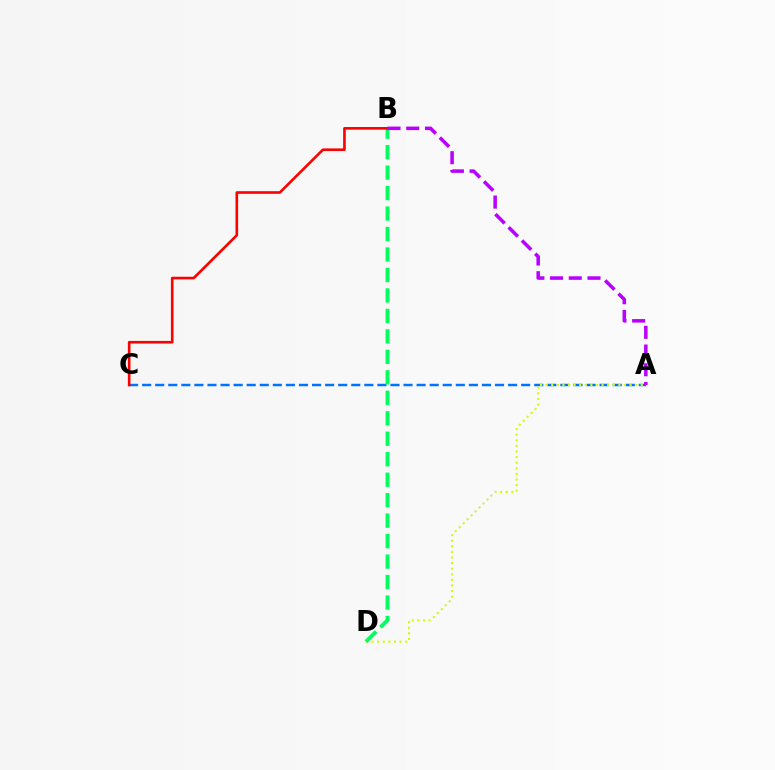{('A', 'C'): [{'color': '#0074ff', 'line_style': 'dashed', 'thickness': 1.78}], ('A', 'D'): [{'color': '#d1ff00', 'line_style': 'dotted', 'thickness': 1.52}], ('B', 'D'): [{'color': '#00ff5c', 'line_style': 'dashed', 'thickness': 2.78}], ('B', 'C'): [{'color': '#ff0000', 'line_style': 'solid', 'thickness': 1.89}], ('A', 'B'): [{'color': '#b900ff', 'line_style': 'dashed', 'thickness': 2.54}]}